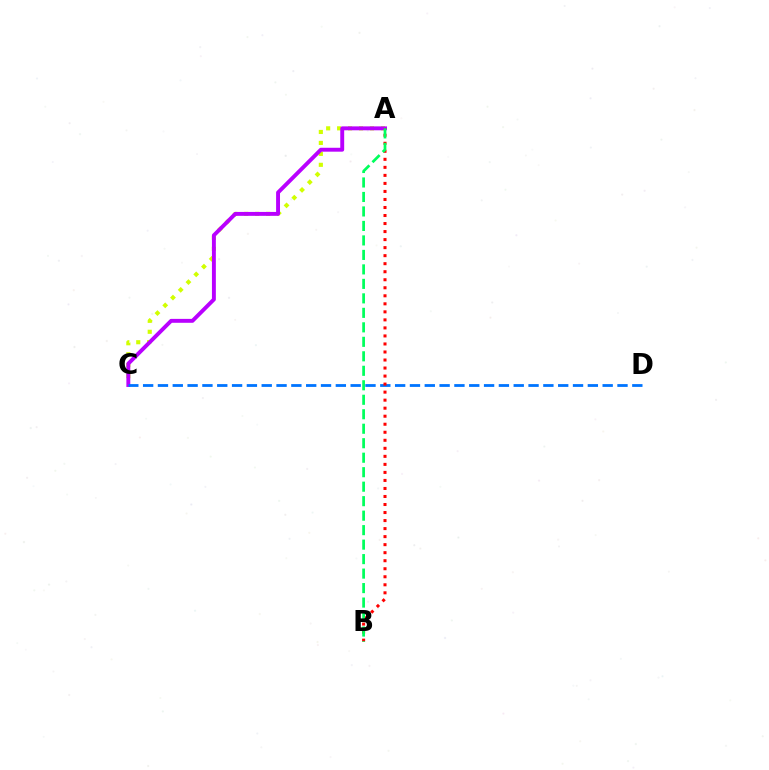{('A', 'C'): [{'color': '#d1ff00', 'line_style': 'dotted', 'thickness': 2.98}, {'color': '#b900ff', 'line_style': 'solid', 'thickness': 2.81}], ('C', 'D'): [{'color': '#0074ff', 'line_style': 'dashed', 'thickness': 2.01}], ('A', 'B'): [{'color': '#ff0000', 'line_style': 'dotted', 'thickness': 2.18}, {'color': '#00ff5c', 'line_style': 'dashed', 'thickness': 1.97}]}